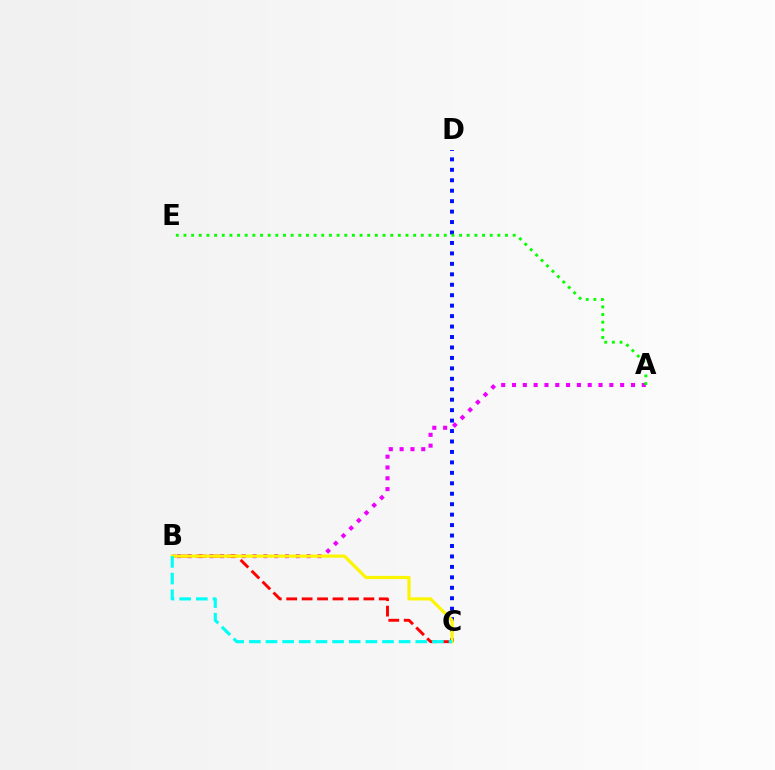{('C', 'D'): [{'color': '#0010ff', 'line_style': 'dotted', 'thickness': 2.84}], ('A', 'B'): [{'color': '#ee00ff', 'line_style': 'dotted', 'thickness': 2.94}], ('B', 'C'): [{'color': '#ff0000', 'line_style': 'dashed', 'thickness': 2.1}, {'color': '#fcf500', 'line_style': 'solid', 'thickness': 2.29}, {'color': '#00fff6', 'line_style': 'dashed', 'thickness': 2.26}], ('A', 'E'): [{'color': '#08ff00', 'line_style': 'dotted', 'thickness': 2.08}]}